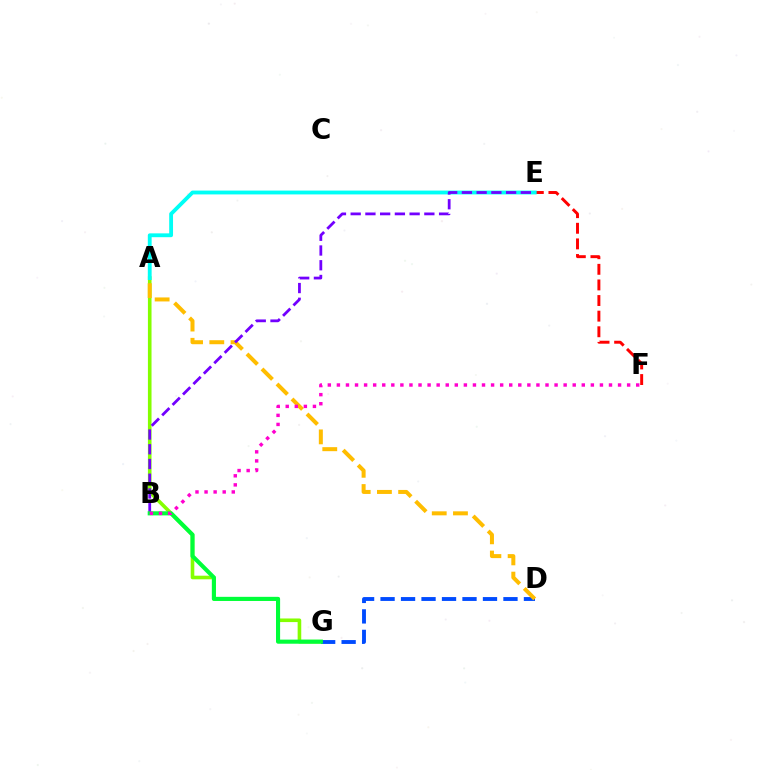{('E', 'F'): [{'color': '#ff0000', 'line_style': 'dashed', 'thickness': 2.12}], ('A', 'G'): [{'color': '#84ff00', 'line_style': 'solid', 'thickness': 2.6}], ('D', 'G'): [{'color': '#004bff', 'line_style': 'dashed', 'thickness': 2.78}], ('A', 'D'): [{'color': '#ffbd00', 'line_style': 'dashed', 'thickness': 2.88}], ('A', 'E'): [{'color': '#00fff6', 'line_style': 'solid', 'thickness': 2.76}], ('B', 'E'): [{'color': '#7200ff', 'line_style': 'dashed', 'thickness': 2.0}], ('B', 'G'): [{'color': '#00ff39', 'line_style': 'solid', 'thickness': 2.95}], ('B', 'F'): [{'color': '#ff00cf', 'line_style': 'dotted', 'thickness': 2.46}]}